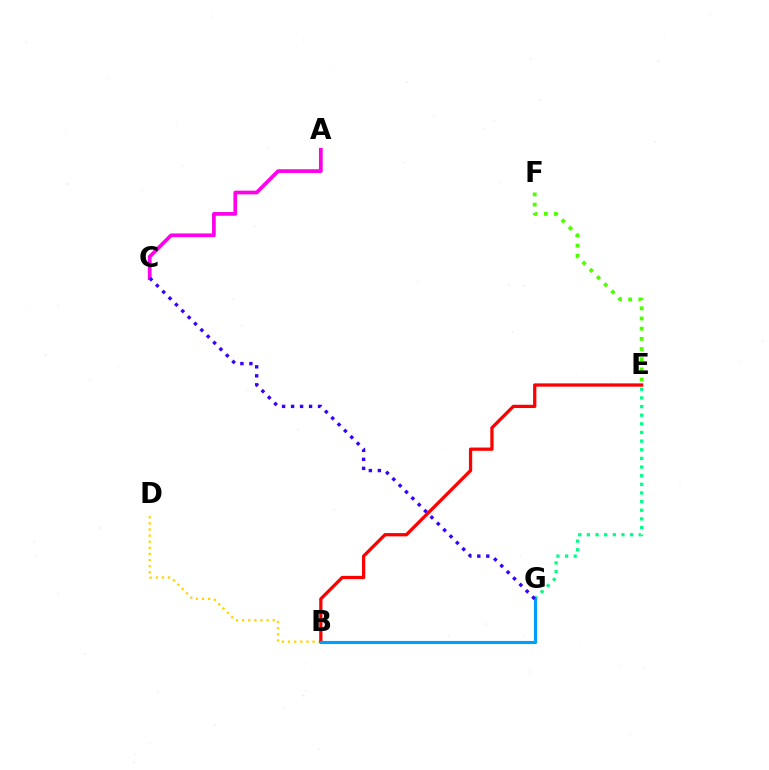{('A', 'C'): [{'color': '#ff00ed', 'line_style': 'solid', 'thickness': 2.67}], ('B', 'D'): [{'color': '#ffd500', 'line_style': 'dotted', 'thickness': 1.66}], ('E', 'G'): [{'color': '#00ff86', 'line_style': 'dotted', 'thickness': 2.35}], ('B', 'E'): [{'color': '#ff0000', 'line_style': 'solid', 'thickness': 2.35}], ('E', 'F'): [{'color': '#4fff00', 'line_style': 'dotted', 'thickness': 2.77}], ('B', 'G'): [{'color': '#009eff', 'line_style': 'solid', 'thickness': 2.25}], ('C', 'G'): [{'color': '#3700ff', 'line_style': 'dotted', 'thickness': 2.44}]}